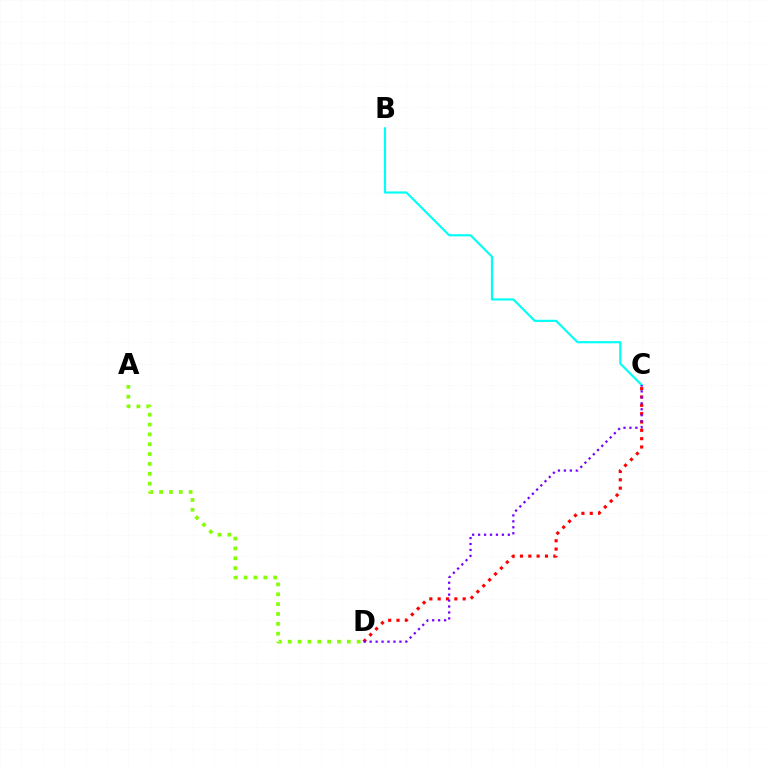{('C', 'D'): [{'color': '#ff0000', 'line_style': 'dotted', 'thickness': 2.26}, {'color': '#7200ff', 'line_style': 'dotted', 'thickness': 1.62}], ('A', 'D'): [{'color': '#84ff00', 'line_style': 'dotted', 'thickness': 2.68}], ('B', 'C'): [{'color': '#00fff6', 'line_style': 'solid', 'thickness': 1.55}]}